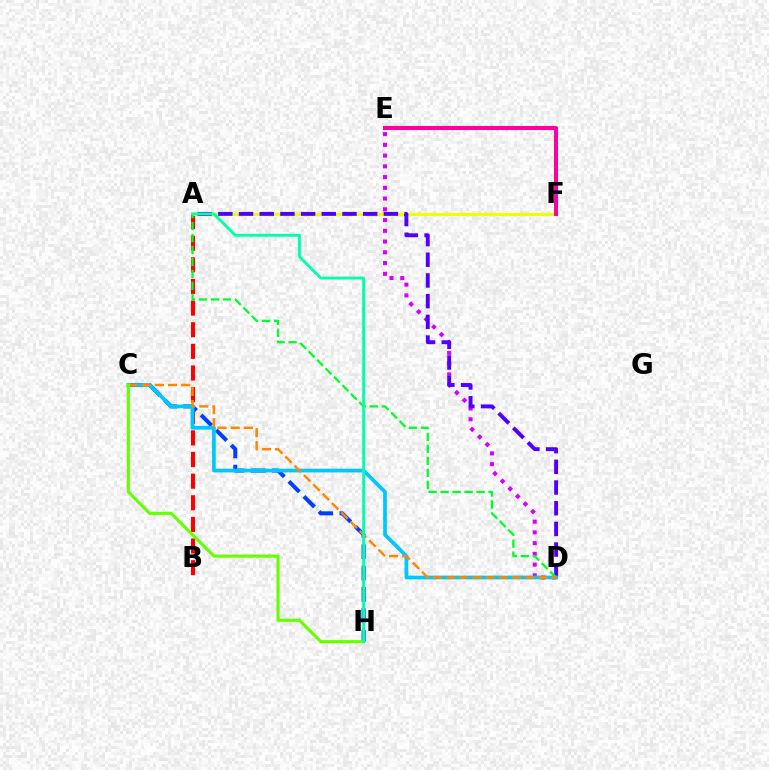{('A', 'B'): [{'color': '#ff0000', 'line_style': 'dashed', 'thickness': 2.94}], ('A', 'F'): [{'color': '#eeff00', 'line_style': 'solid', 'thickness': 2.28}], ('D', 'E'): [{'color': '#d600ff', 'line_style': 'dotted', 'thickness': 2.92}], ('C', 'H'): [{'color': '#003fff', 'line_style': 'dashed', 'thickness': 2.89}, {'color': '#66ff00', 'line_style': 'solid', 'thickness': 2.23}], ('A', 'D'): [{'color': '#4f00ff', 'line_style': 'dashed', 'thickness': 2.81}, {'color': '#00ff27', 'line_style': 'dashed', 'thickness': 1.63}], ('E', 'F'): [{'color': '#ff00a0', 'line_style': 'solid', 'thickness': 2.91}], ('C', 'D'): [{'color': '#00c7ff', 'line_style': 'solid', 'thickness': 2.69}, {'color': '#ff8800', 'line_style': 'dashed', 'thickness': 1.79}], ('A', 'H'): [{'color': '#00ffaf', 'line_style': 'solid', 'thickness': 2.07}]}